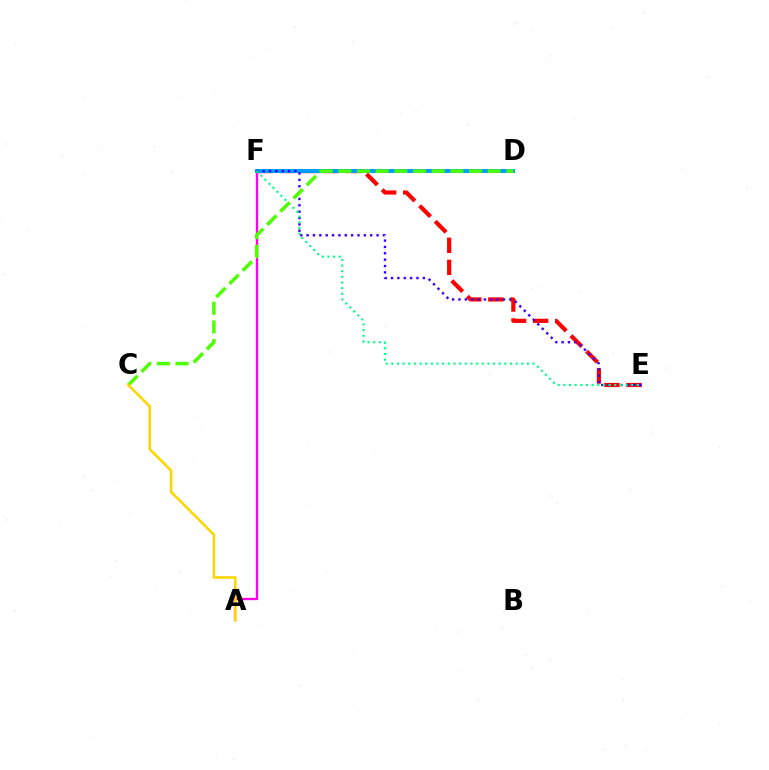{('A', 'F'): [{'color': '#ff00ed', 'line_style': 'solid', 'thickness': 1.67}], ('E', 'F'): [{'color': '#ff0000', 'line_style': 'dashed', 'thickness': 3.0}, {'color': '#3700ff', 'line_style': 'dotted', 'thickness': 1.73}, {'color': '#00ff86', 'line_style': 'dotted', 'thickness': 1.54}], ('D', 'F'): [{'color': '#009eff', 'line_style': 'solid', 'thickness': 2.85}], ('C', 'D'): [{'color': '#4fff00', 'line_style': 'dashed', 'thickness': 2.54}], ('A', 'C'): [{'color': '#ffd500', 'line_style': 'solid', 'thickness': 1.85}]}